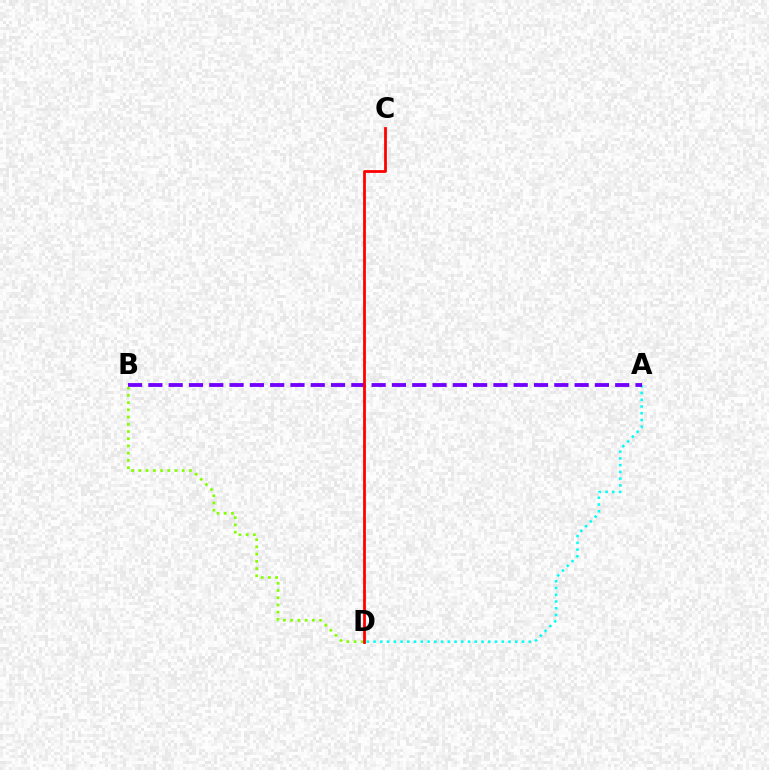{('A', 'D'): [{'color': '#00fff6', 'line_style': 'dotted', 'thickness': 1.83}], ('A', 'B'): [{'color': '#7200ff', 'line_style': 'dashed', 'thickness': 2.76}], ('B', 'D'): [{'color': '#84ff00', 'line_style': 'dotted', 'thickness': 1.96}], ('C', 'D'): [{'color': '#ff0000', 'line_style': 'solid', 'thickness': 1.99}]}